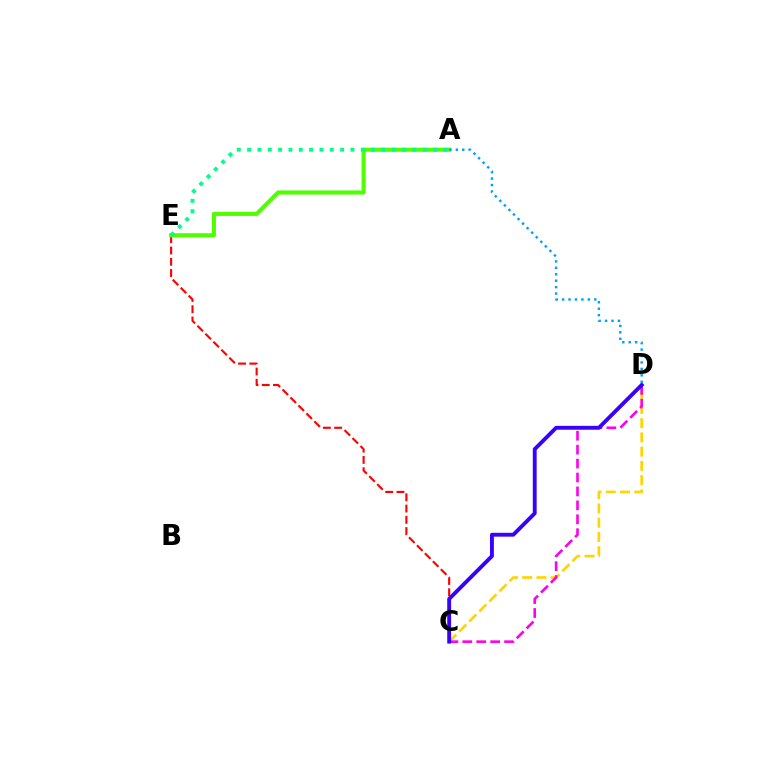{('C', 'D'): [{'color': '#ffd500', 'line_style': 'dashed', 'thickness': 1.93}, {'color': '#ff00ed', 'line_style': 'dashed', 'thickness': 1.89}, {'color': '#3700ff', 'line_style': 'solid', 'thickness': 2.78}], ('C', 'E'): [{'color': '#ff0000', 'line_style': 'dashed', 'thickness': 1.53}], ('A', 'E'): [{'color': '#4fff00', 'line_style': 'solid', 'thickness': 2.95}, {'color': '#00ff86', 'line_style': 'dotted', 'thickness': 2.81}], ('A', 'D'): [{'color': '#009eff', 'line_style': 'dotted', 'thickness': 1.75}]}